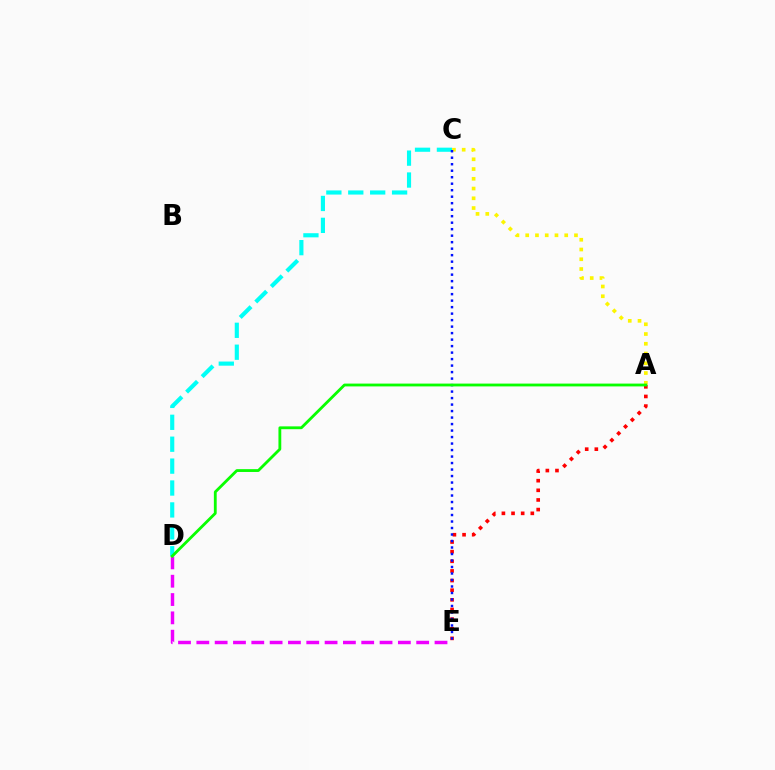{('C', 'D'): [{'color': '#00fff6', 'line_style': 'dashed', 'thickness': 2.98}], ('A', 'C'): [{'color': '#fcf500', 'line_style': 'dotted', 'thickness': 2.65}], ('D', 'E'): [{'color': '#ee00ff', 'line_style': 'dashed', 'thickness': 2.49}], ('A', 'E'): [{'color': '#ff0000', 'line_style': 'dotted', 'thickness': 2.62}], ('C', 'E'): [{'color': '#0010ff', 'line_style': 'dotted', 'thickness': 1.77}], ('A', 'D'): [{'color': '#08ff00', 'line_style': 'solid', 'thickness': 2.03}]}